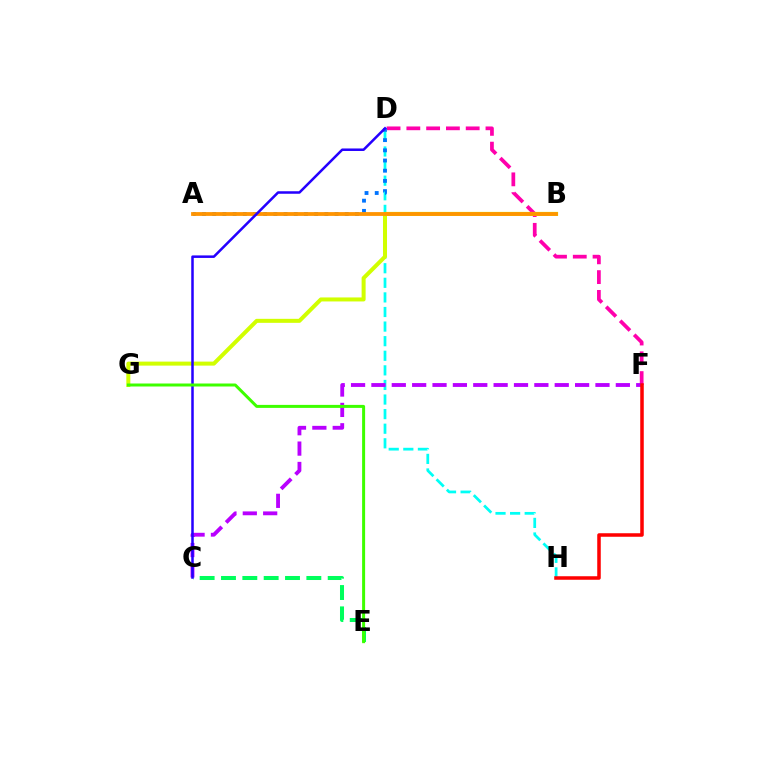{('D', 'F'): [{'color': '#ff00ac', 'line_style': 'dashed', 'thickness': 2.69}], ('D', 'H'): [{'color': '#00fff6', 'line_style': 'dashed', 'thickness': 1.98}], ('A', 'D'): [{'color': '#0074ff', 'line_style': 'dotted', 'thickness': 2.77}], ('C', 'F'): [{'color': '#b900ff', 'line_style': 'dashed', 'thickness': 2.77}], ('B', 'G'): [{'color': '#d1ff00', 'line_style': 'solid', 'thickness': 2.89}], ('C', 'E'): [{'color': '#00ff5c', 'line_style': 'dashed', 'thickness': 2.9}], ('A', 'B'): [{'color': '#ff9400', 'line_style': 'solid', 'thickness': 2.74}], ('C', 'D'): [{'color': '#2500ff', 'line_style': 'solid', 'thickness': 1.81}], ('E', 'G'): [{'color': '#3dff00', 'line_style': 'solid', 'thickness': 2.16}], ('F', 'H'): [{'color': '#ff0000', 'line_style': 'solid', 'thickness': 2.54}]}